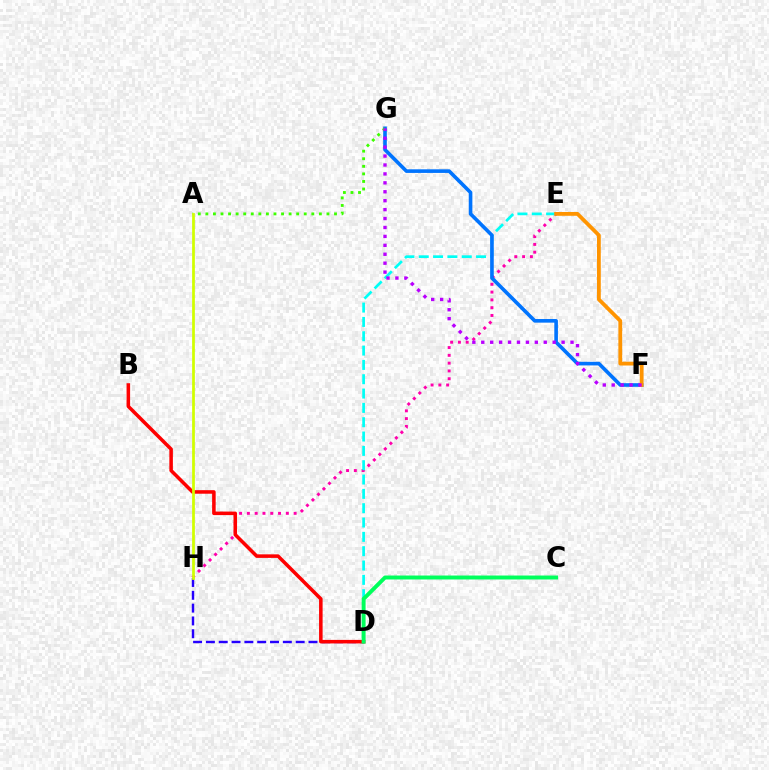{('E', 'H'): [{'color': '#ff00ac', 'line_style': 'dotted', 'thickness': 2.12}], ('D', 'H'): [{'color': '#2500ff', 'line_style': 'dashed', 'thickness': 1.74}], ('B', 'D'): [{'color': '#ff0000', 'line_style': 'solid', 'thickness': 2.55}], ('D', 'E'): [{'color': '#00fff6', 'line_style': 'dashed', 'thickness': 1.95}], ('F', 'G'): [{'color': '#0074ff', 'line_style': 'solid', 'thickness': 2.61}, {'color': '#b900ff', 'line_style': 'dotted', 'thickness': 2.43}], ('A', 'G'): [{'color': '#3dff00', 'line_style': 'dotted', 'thickness': 2.06}], ('A', 'H'): [{'color': '#d1ff00', 'line_style': 'solid', 'thickness': 1.98}], ('E', 'F'): [{'color': '#ff9400', 'line_style': 'solid', 'thickness': 2.74}], ('C', 'D'): [{'color': '#00ff5c', 'line_style': 'solid', 'thickness': 2.84}]}